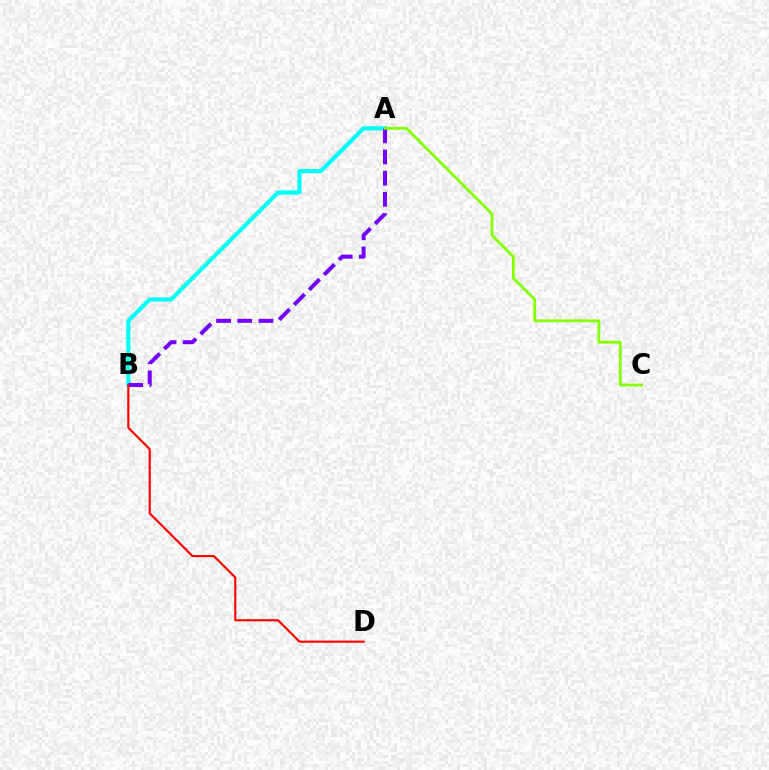{('A', 'B'): [{'color': '#00fff6', 'line_style': 'solid', 'thickness': 3.0}, {'color': '#7200ff', 'line_style': 'dashed', 'thickness': 2.87}], ('A', 'C'): [{'color': '#84ff00', 'line_style': 'solid', 'thickness': 2.02}], ('B', 'D'): [{'color': '#ff0000', 'line_style': 'solid', 'thickness': 1.54}]}